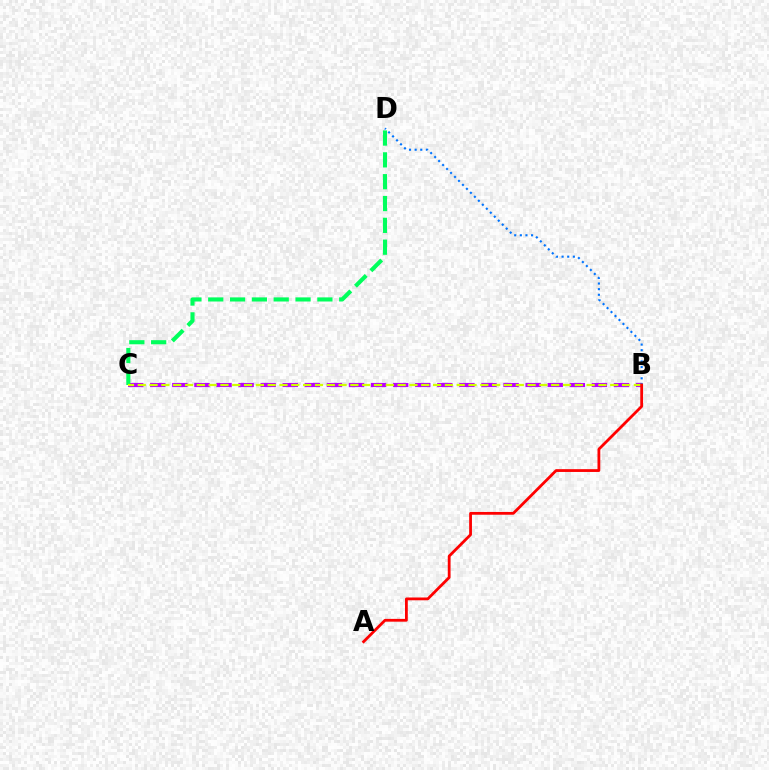{('B', 'C'): [{'color': '#b900ff', 'line_style': 'dashed', 'thickness': 3.0}, {'color': '#d1ff00', 'line_style': 'dashed', 'thickness': 1.6}], ('B', 'D'): [{'color': '#0074ff', 'line_style': 'dotted', 'thickness': 1.53}], ('C', 'D'): [{'color': '#00ff5c', 'line_style': 'dashed', 'thickness': 2.97}], ('A', 'B'): [{'color': '#ff0000', 'line_style': 'solid', 'thickness': 2.01}]}